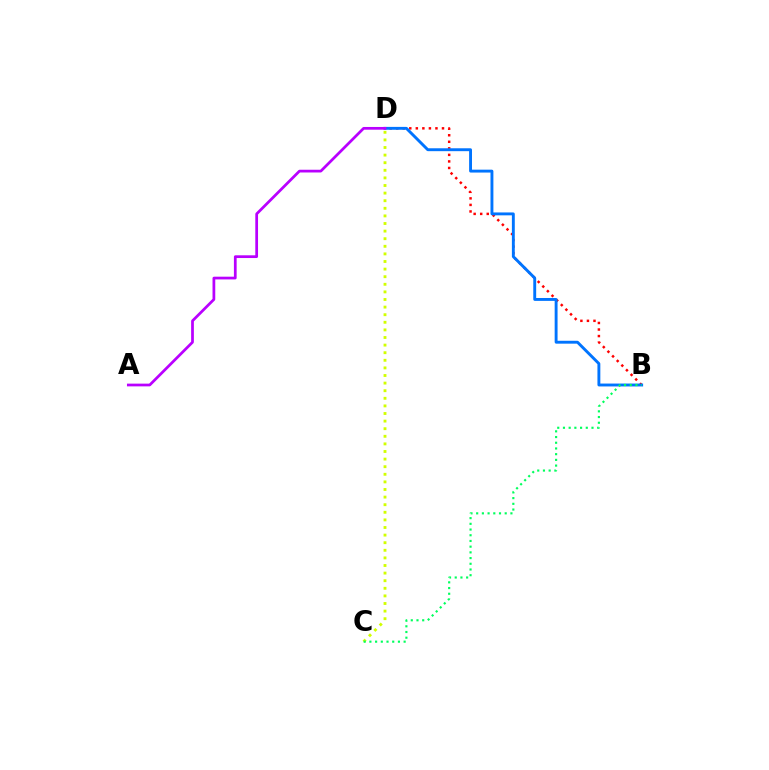{('B', 'D'): [{'color': '#ff0000', 'line_style': 'dotted', 'thickness': 1.78}, {'color': '#0074ff', 'line_style': 'solid', 'thickness': 2.08}], ('C', 'D'): [{'color': '#d1ff00', 'line_style': 'dotted', 'thickness': 2.06}], ('B', 'C'): [{'color': '#00ff5c', 'line_style': 'dotted', 'thickness': 1.55}], ('A', 'D'): [{'color': '#b900ff', 'line_style': 'solid', 'thickness': 1.97}]}